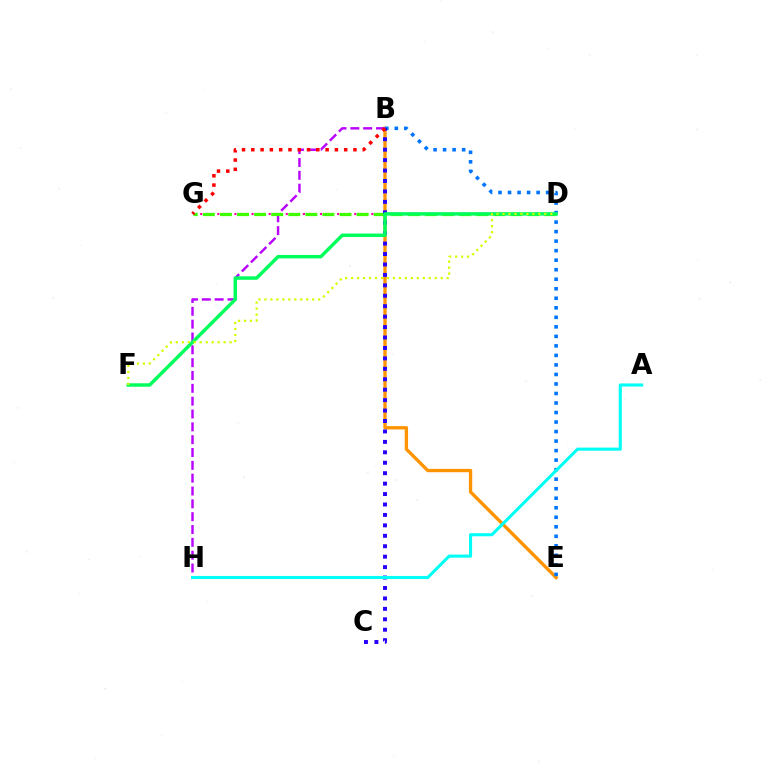{('D', 'G'): [{'color': '#ff00ac', 'line_style': 'dotted', 'thickness': 1.55}, {'color': '#3dff00', 'line_style': 'dashed', 'thickness': 2.32}], ('B', 'E'): [{'color': '#ff9400', 'line_style': 'solid', 'thickness': 2.39}, {'color': '#0074ff', 'line_style': 'dotted', 'thickness': 2.59}], ('B', 'H'): [{'color': '#b900ff', 'line_style': 'dashed', 'thickness': 1.74}], ('B', 'C'): [{'color': '#2500ff', 'line_style': 'dotted', 'thickness': 2.84}], ('A', 'H'): [{'color': '#00fff6', 'line_style': 'solid', 'thickness': 2.22}], ('D', 'F'): [{'color': '#00ff5c', 'line_style': 'solid', 'thickness': 2.49}, {'color': '#d1ff00', 'line_style': 'dotted', 'thickness': 1.62}], ('B', 'G'): [{'color': '#ff0000', 'line_style': 'dotted', 'thickness': 2.52}]}